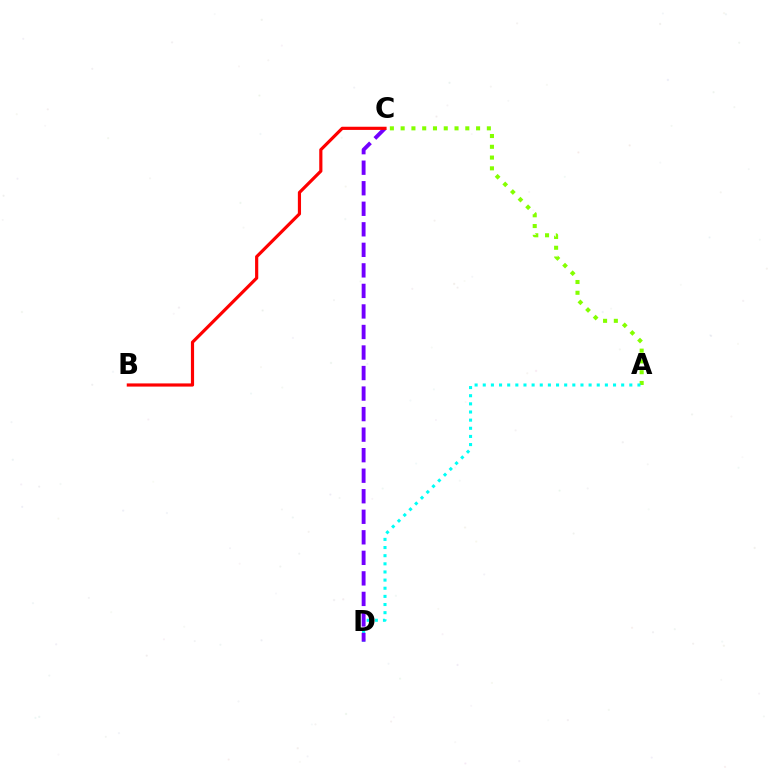{('A', 'C'): [{'color': '#84ff00', 'line_style': 'dotted', 'thickness': 2.93}], ('A', 'D'): [{'color': '#00fff6', 'line_style': 'dotted', 'thickness': 2.21}], ('C', 'D'): [{'color': '#7200ff', 'line_style': 'dashed', 'thickness': 2.79}], ('B', 'C'): [{'color': '#ff0000', 'line_style': 'solid', 'thickness': 2.28}]}